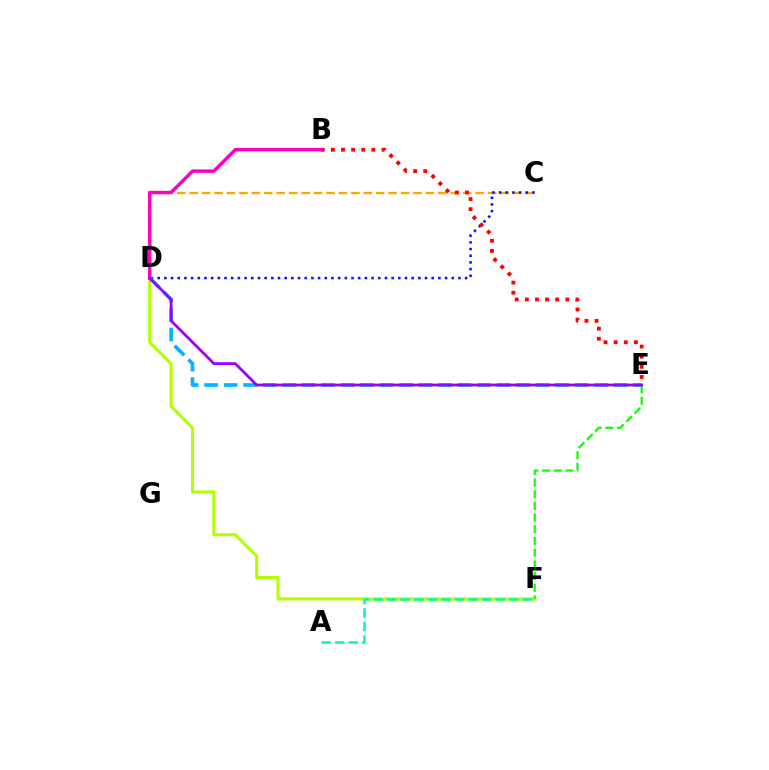{('C', 'D'): [{'color': '#ffa500', 'line_style': 'dashed', 'thickness': 1.69}, {'color': '#0010ff', 'line_style': 'dotted', 'thickness': 1.82}], ('D', 'F'): [{'color': '#b3ff00', 'line_style': 'solid', 'thickness': 2.23}], ('B', 'E'): [{'color': '#ff0000', 'line_style': 'dotted', 'thickness': 2.75}], ('D', 'E'): [{'color': '#00b5ff', 'line_style': 'dashed', 'thickness': 2.65}, {'color': '#9b00ff', 'line_style': 'solid', 'thickness': 1.99}], ('E', 'F'): [{'color': '#08ff00', 'line_style': 'dashed', 'thickness': 1.59}], ('B', 'D'): [{'color': '#ff00bd', 'line_style': 'solid', 'thickness': 2.47}], ('A', 'F'): [{'color': '#00ff9d', 'line_style': 'dashed', 'thickness': 1.84}]}